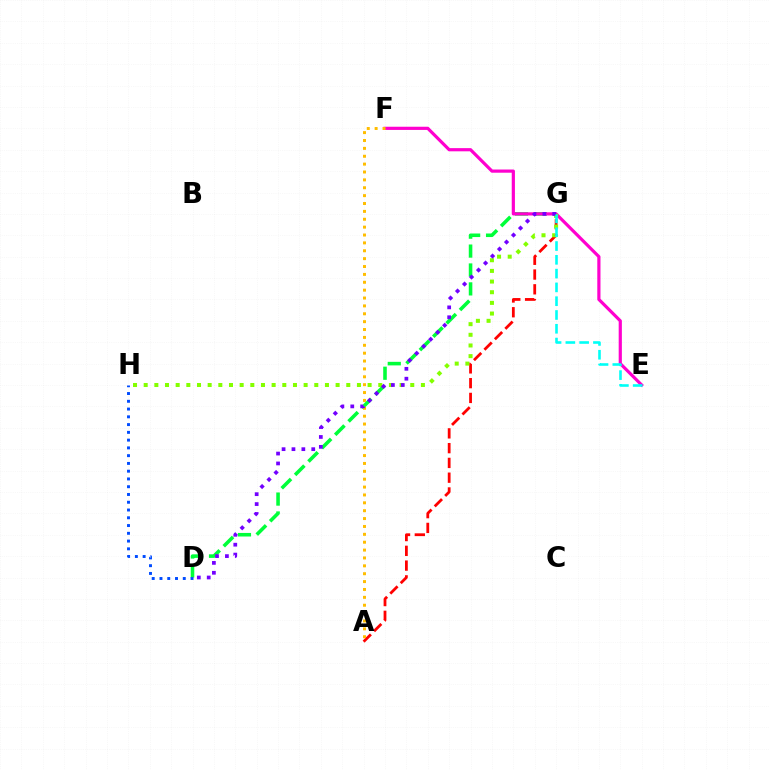{('A', 'G'): [{'color': '#ff0000', 'line_style': 'dashed', 'thickness': 2.01}], ('D', 'G'): [{'color': '#00ff39', 'line_style': 'dashed', 'thickness': 2.57}, {'color': '#7200ff', 'line_style': 'dotted', 'thickness': 2.69}], ('E', 'F'): [{'color': '#ff00cf', 'line_style': 'solid', 'thickness': 2.3}], ('G', 'H'): [{'color': '#84ff00', 'line_style': 'dotted', 'thickness': 2.9}], ('D', 'H'): [{'color': '#004bff', 'line_style': 'dotted', 'thickness': 2.11}], ('A', 'F'): [{'color': '#ffbd00', 'line_style': 'dotted', 'thickness': 2.14}], ('E', 'G'): [{'color': '#00fff6', 'line_style': 'dashed', 'thickness': 1.87}]}